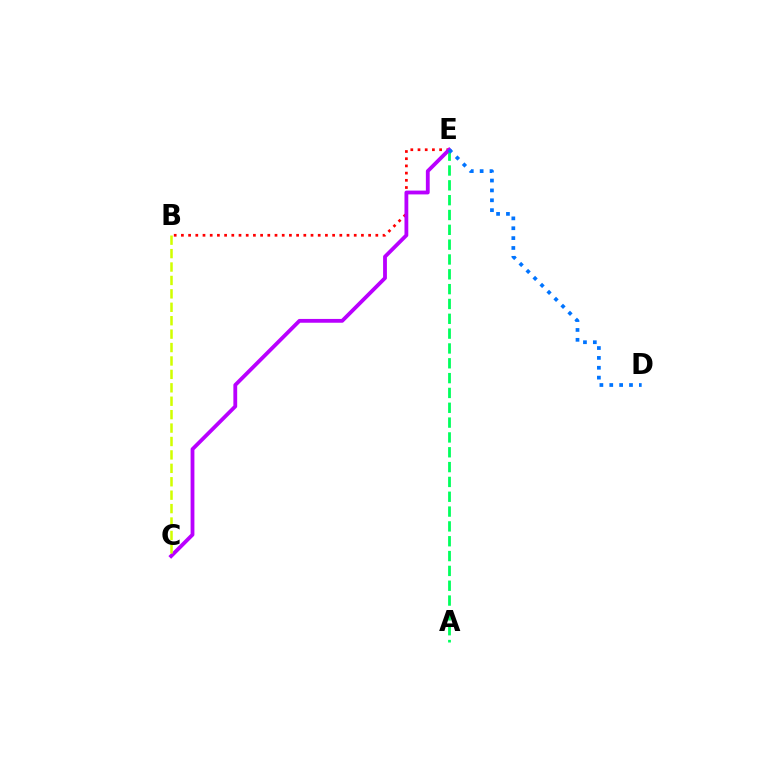{('B', 'E'): [{'color': '#ff0000', 'line_style': 'dotted', 'thickness': 1.96}], ('A', 'E'): [{'color': '#00ff5c', 'line_style': 'dashed', 'thickness': 2.01}], ('C', 'E'): [{'color': '#b900ff', 'line_style': 'solid', 'thickness': 2.74}], ('B', 'C'): [{'color': '#d1ff00', 'line_style': 'dashed', 'thickness': 1.82}], ('D', 'E'): [{'color': '#0074ff', 'line_style': 'dotted', 'thickness': 2.68}]}